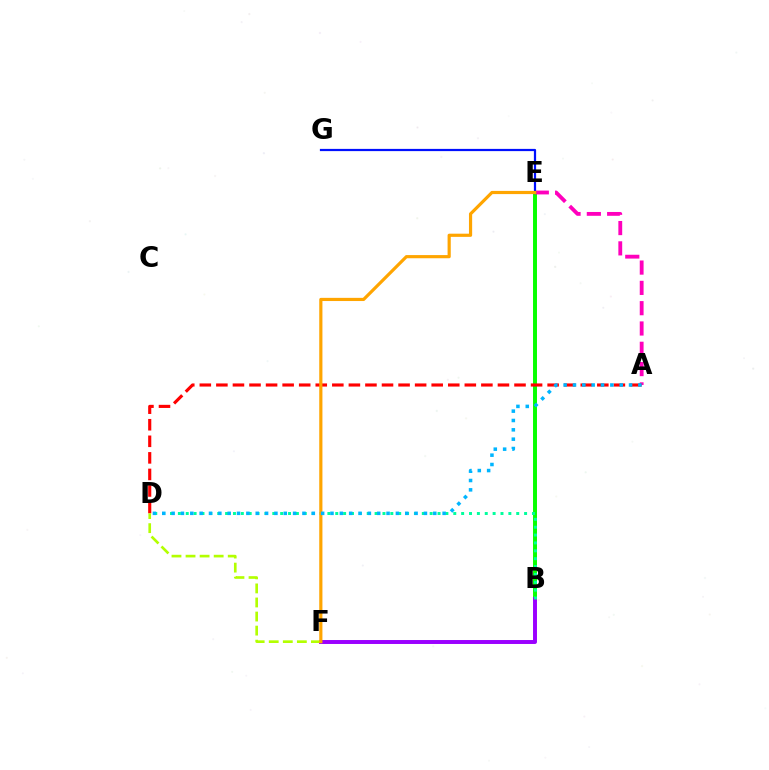{('B', 'E'): [{'color': '#08ff00', 'line_style': 'solid', 'thickness': 2.85}], ('B', 'F'): [{'color': '#9b00ff', 'line_style': 'solid', 'thickness': 2.84}], ('A', 'E'): [{'color': '#ff00bd', 'line_style': 'dashed', 'thickness': 2.76}], ('E', 'G'): [{'color': '#0010ff', 'line_style': 'solid', 'thickness': 1.6}], ('A', 'D'): [{'color': '#ff0000', 'line_style': 'dashed', 'thickness': 2.25}, {'color': '#00b5ff', 'line_style': 'dotted', 'thickness': 2.54}], ('B', 'D'): [{'color': '#00ff9d', 'line_style': 'dotted', 'thickness': 2.14}], ('D', 'F'): [{'color': '#b3ff00', 'line_style': 'dashed', 'thickness': 1.91}], ('E', 'F'): [{'color': '#ffa500', 'line_style': 'solid', 'thickness': 2.29}]}